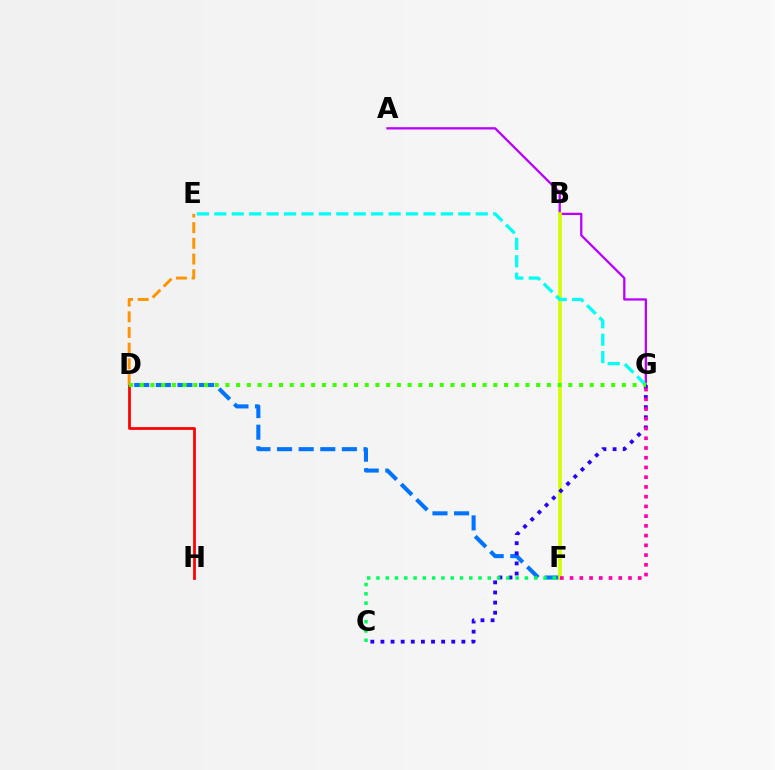{('A', 'G'): [{'color': '#b900ff', 'line_style': 'solid', 'thickness': 1.65}], ('D', 'F'): [{'color': '#0074ff', 'line_style': 'dashed', 'thickness': 2.93}], ('B', 'F'): [{'color': '#d1ff00', 'line_style': 'solid', 'thickness': 2.62}], ('C', 'G'): [{'color': '#2500ff', 'line_style': 'dotted', 'thickness': 2.75}], ('D', 'H'): [{'color': '#ff0000', 'line_style': 'solid', 'thickness': 1.99}], ('D', 'E'): [{'color': '#ff9400', 'line_style': 'dashed', 'thickness': 2.13}], ('E', 'G'): [{'color': '#00fff6', 'line_style': 'dashed', 'thickness': 2.37}], ('F', 'G'): [{'color': '#ff00ac', 'line_style': 'dotted', 'thickness': 2.64}], ('C', 'F'): [{'color': '#00ff5c', 'line_style': 'dotted', 'thickness': 2.52}], ('D', 'G'): [{'color': '#3dff00', 'line_style': 'dotted', 'thickness': 2.91}]}